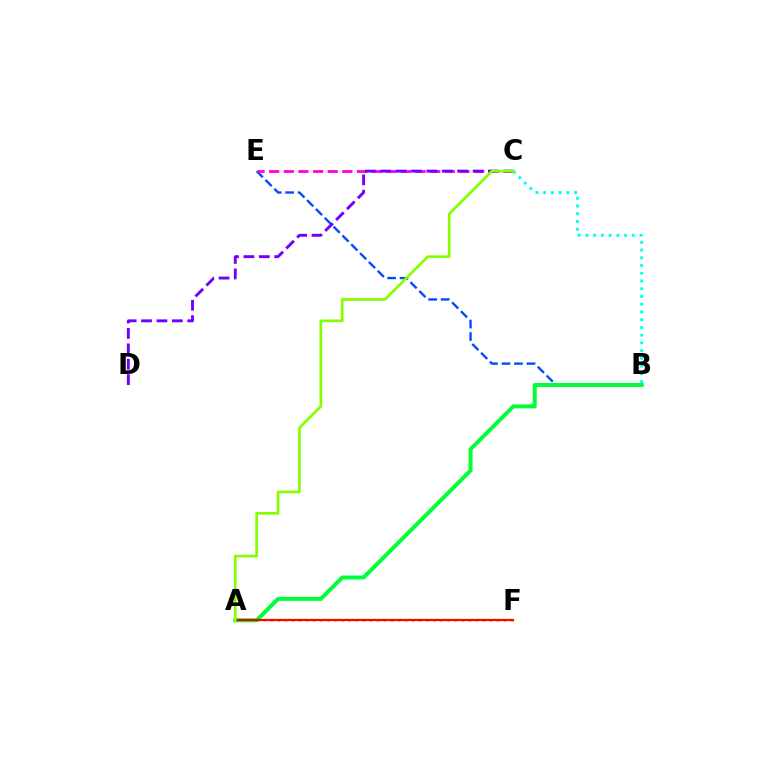{('A', 'F'): [{'color': '#ffbd00', 'line_style': 'dotted', 'thickness': 1.92}, {'color': '#ff0000', 'line_style': 'solid', 'thickness': 1.59}], ('B', 'E'): [{'color': '#004bff', 'line_style': 'dashed', 'thickness': 1.7}], ('C', 'E'): [{'color': '#ff00cf', 'line_style': 'dashed', 'thickness': 1.99}], ('A', 'B'): [{'color': '#00ff39', 'line_style': 'solid', 'thickness': 2.88}], ('C', 'D'): [{'color': '#7200ff', 'line_style': 'dashed', 'thickness': 2.09}], ('B', 'C'): [{'color': '#00fff6', 'line_style': 'dotted', 'thickness': 2.1}], ('A', 'C'): [{'color': '#84ff00', 'line_style': 'solid', 'thickness': 1.94}]}